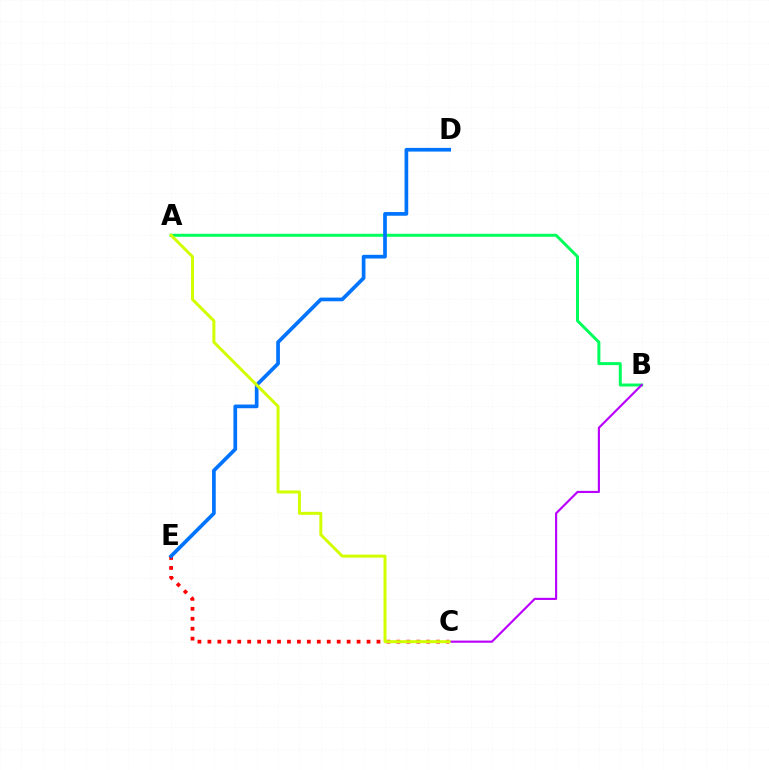{('A', 'B'): [{'color': '#00ff5c', 'line_style': 'solid', 'thickness': 2.14}], ('C', 'E'): [{'color': '#ff0000', 'line_style': 'dotted', 'thickness': 2.7}], ('B', 'C'): [{'color': '#b900ff', 'line_style': 'solid', 'thickness': 1.55}], ('D', 'E'): [{'color': '#0074ff', 'line_style': 'solid', 'thickness': 2.66}], ('A', 'C'): [{'color': '#d1ff00', 'line_style': 'solid', 'thickness': 2.14}]}